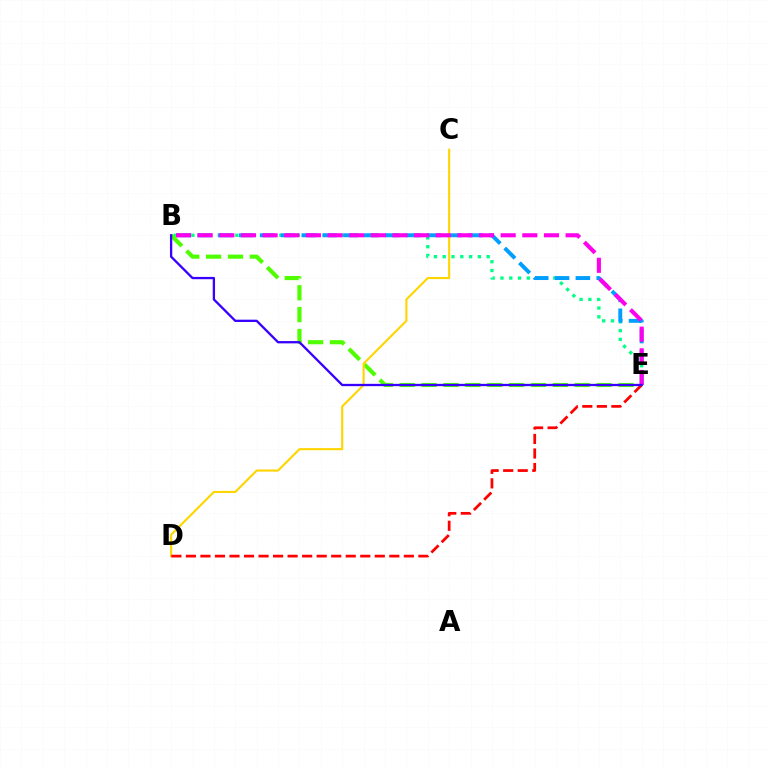{('B', 'E'): [{'color': '#00ff86', 'line_style': 'dotted', 'thickness': 2.39}, {'color': '#009eff', 'line_style': 'dashed', 'thickness': 2.83}, {'color': '#4fff00', 'line_style': 'dashed', 'thickness': 2.97}, {'color': '#ff00ed', 'line_style': 'dashed', 'thickness': 2.94}, {'color': '#3700ff', 'line_style': 'solid', 'thickness': 1.66}], ('C', 'D'): [{'color': '#ffd500', 'line_style': 'solid', 'thickness': 1.52}], ('D', 'E'): [{'color': '#ff0000', 'line_style': 'dashed', 'thickness': 1.97}]}